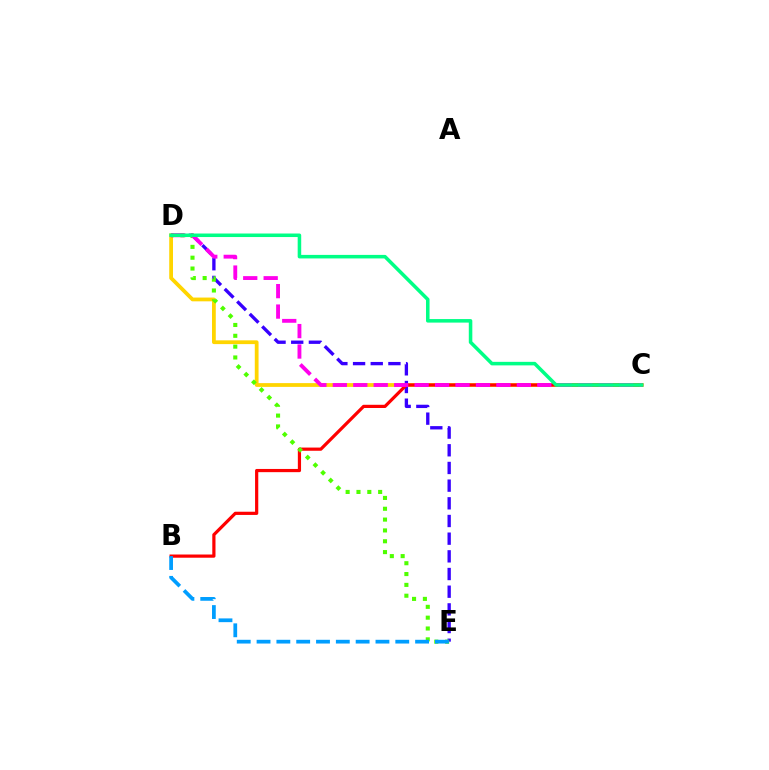{('C', 'D'): [{'color': '#ffd500', 'line_style': 'solid', 'thickness': 2.71}, {'color': '#ff00ed', 'line_style': 'dashed', 'thickness': 2.78}, {'color': '#00ff86', 'line_style': 'solid', 'thickness': 2.54}], ('D', 'E'): [{'color': '#3700ff', 'line_style': 'dashed', 'thickness': 2.4}, {'color': '#4fff00', 'line_style': 'dotted', 'thickness': 2.94}], ('B', 'C'): [{'color': '#ff0000', 'line_style': 'solid', 'thickness': 2.31}], ('B', 'E'): [{'color': '#009eff', 'line_style': 'dashed', 'thickness': 2.69}]}